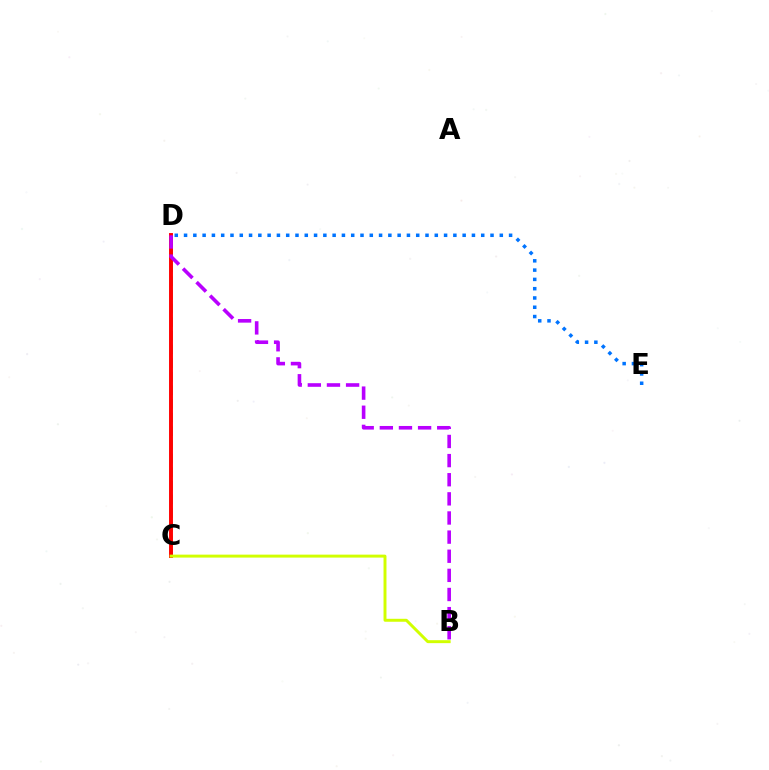{('C', 'D'): [{'color': '#00ff5c', 'line_style': 'dashed', 'thickness': 1.85}, {'color': '#ff0000', 'line_style': 'solid', 'thickness': 2.82}], ('D', 'E'): [{'color': '#0074ff', 'line_style': 'dotted', 'thickness': 2.52}], ('B', 'C'): [{'color': '#d1ff00', 'line_style': 'solid', 'thickness': 2.13}], ('B', 'D'): [{'color': '#b900ff', 'line_style': 'dashed', 'thickness': 2.6}]}